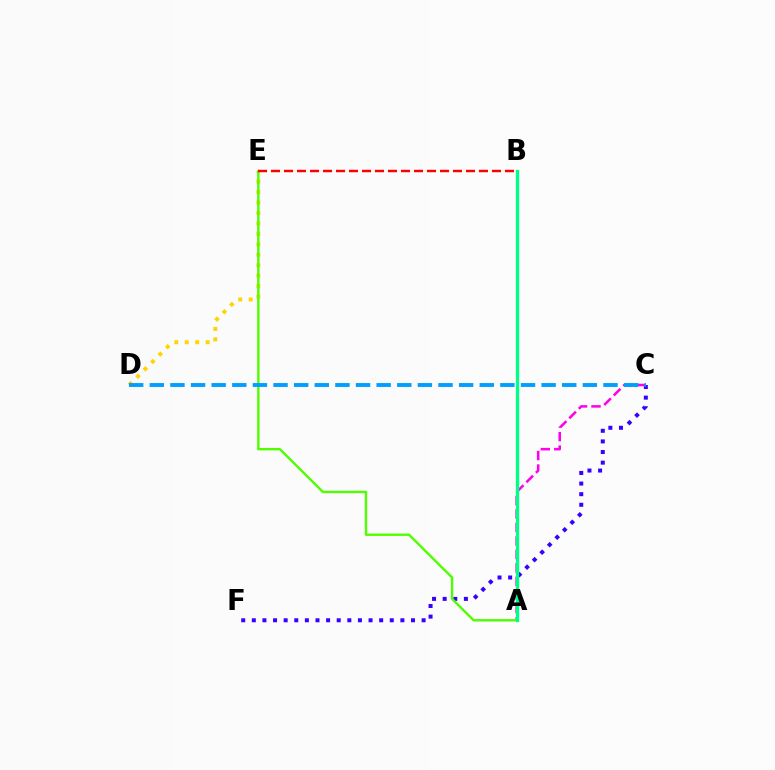{('C', 'F'): [{'color': '#3700ff', 'line_style': 'dotted', 'thickness': 2.88}], ('A', 'C'): [{'color': '#ff00ed', 'line_style': 'dashed', 'thickness': 1.83}], ('D', 'E'): [{'color': '#ffd500', 'line_style': 'dotted', 'thickness': 2.84}], ('A', 'E'): [{'color': '#4fff00', 'line_style': 'solid', 'thickness': 1.72}], ('B', 'E'): [{'color': '#ff0000', 'line_style': 'dashed', 'thickness': 1.77}], ('A', 'B'): [{'color': '#00ff86', 'line_style': 'solid', 'thickness': 2.38}], ('C', 'D'): [{'color': '#009eff', 'line_style': 'dashed', 'thickness': 2.8}]}